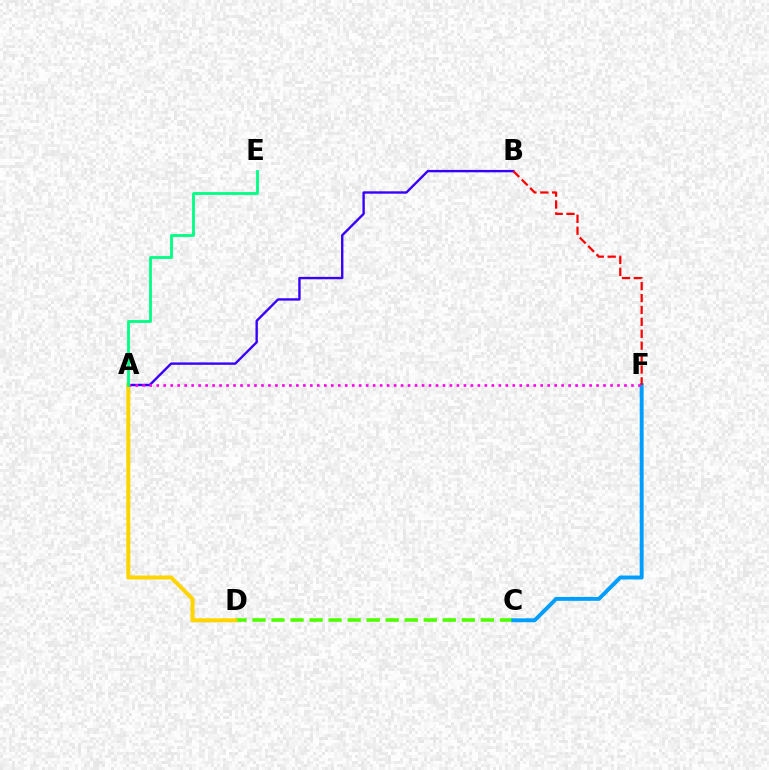{('C', 'D'): [{'color': '#4fff00', 'line_style': 'dashed', 'thickness': 2.58}], ('A', 'B'): [{'color': '#3700ff', 'line_style': 'solid', 'thickness': 1.72}], ('A', 'D'): [{'color': '#ffd500', 'line_style': 'solid', 'thickness': 2.89}], ('C', 'F'): [{'color': '#009eff', 'line_style': 'solid', 'thickness': 2.82}], ('B', 'F'): [{'color': '#ff0000', 'line_style': 'dashed', 'thickness': 1.62}], ('A', 'F'): [{'color': '#ff00ed', 'line_style': 'dotted', 'thickness': 1.9}], ('A', 'E'): [{'color': '#00ff86', 'line_style': 'solid', 'thickness': 2.03}]}